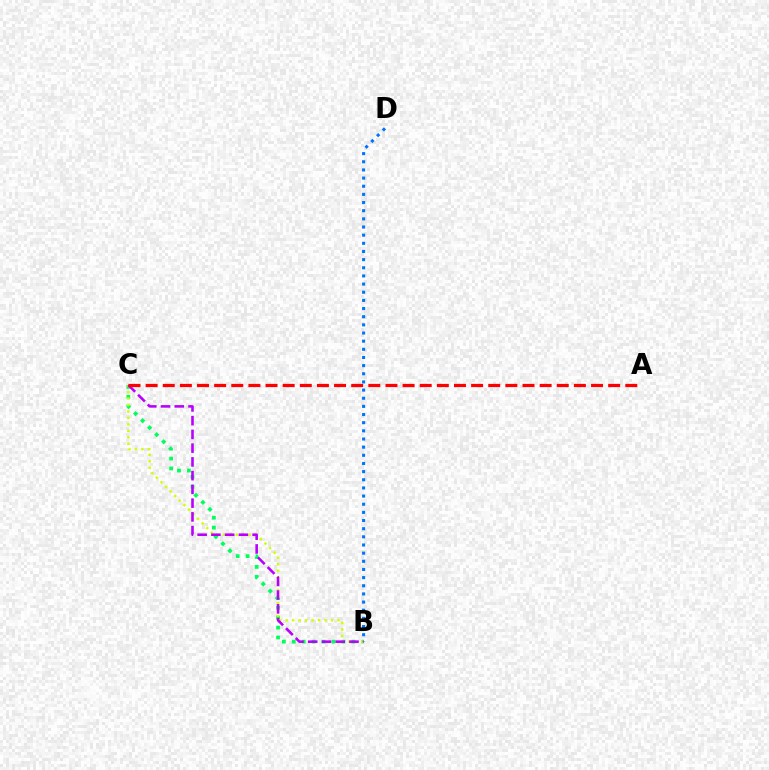{('B', 'C'): [{'color': '#00ff5c', 'line_style': 'dotted', 'thickness': 2.7}, {'color': '#d1ff00', 'line_style': 'dotted', 'thickness': 1.76}, {'color': '#b900ff', 'line_style': 'dashed', 'thickness': 1.87}], ('B', 'D'): [{'color': '#0074ff', 'line_style': 'dotted', 'thickness': 2.22}], ('A', 'C'): [{'color': '#ff0000', 'line_style': 'dashed', 'thickness': 2.33}]}